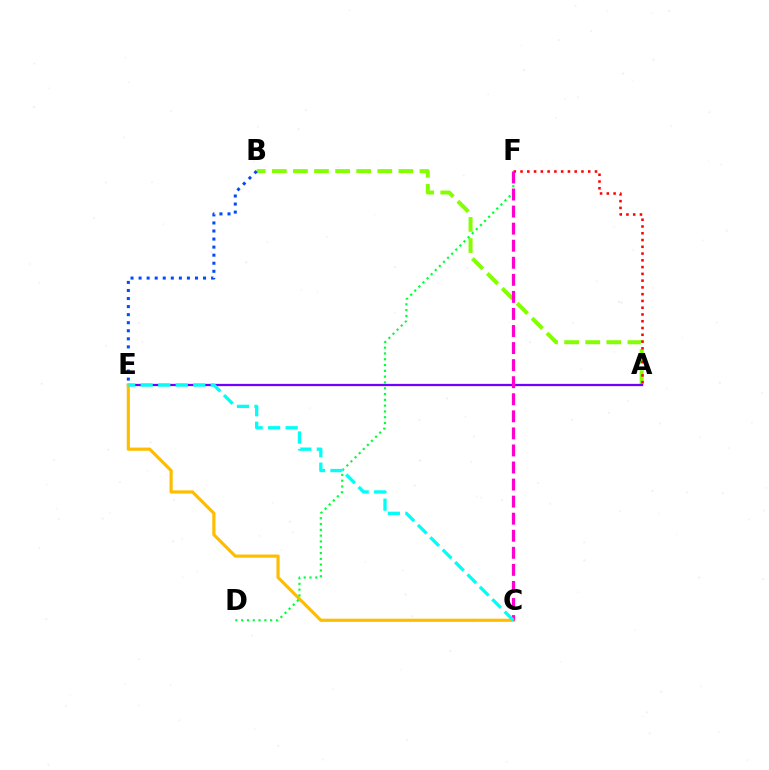{('A', 'B'): [{'color': '#84ff00', 'line_style': 'dashed', 'thickness': 2.87}], ('A', 'E'): [{'color': '#7200ff', 'line_style': 'solid', 'thickness': 1.63}], ('C', 'E'): [{'color': '#ffbd00', 'line_style': 'solid', 'thickness': 2.29}, {'color': '#00fff6', 'line_style': 'dashed', 'thickness': 2.38}], ('D', 'F'): [{'color': '#00ff39', 'line_style': 'dotted', 'thickness': 1.58}], ('B', 'E'): [{'color': '#004bff', 'line_style': 'dotted', 'thickness': 2.19}], ('A', 'F'): [{'color': '#ff0000', 'line_style': 'dotted', 'thickness': 1.84}], ('C', 'F'): [{'color': '#ff00cf', 'line_style': 'dashed', 'thickness': 2.32}]}